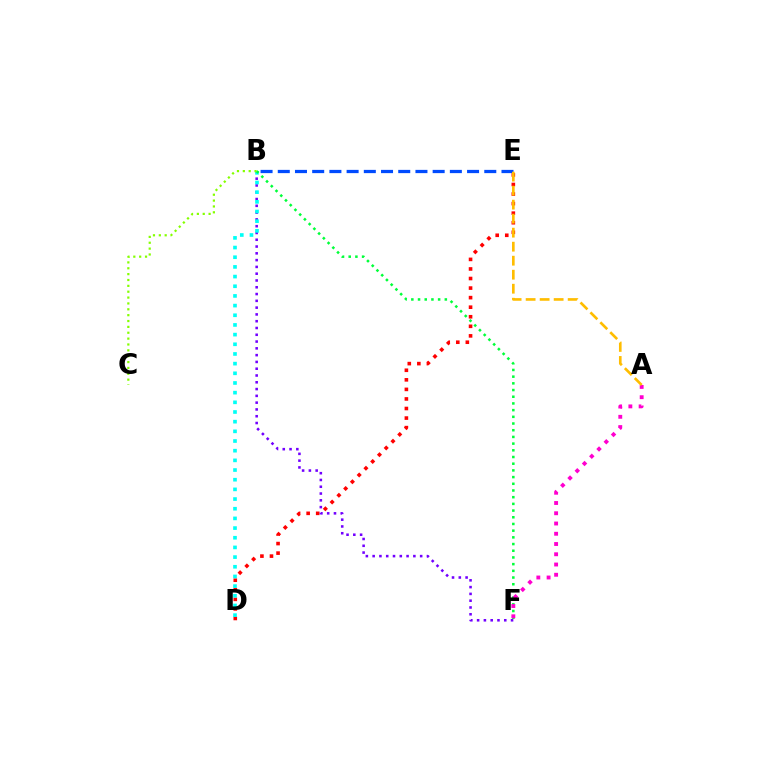{('D', 'E'): [{'color': '#ff0000', 'line_style': 'dotted', 'thickness': 2.6}], ('B', 'E'): [{'color': '#004bff', 'line_style': 'dashed', 'thickness': 2.34}], ('B', 'F'): [{'color': '#7200ff', 'line_style': 'dotted', 'thickness': 1.84}, {'color': '#00ff39', 'line_style': 'dotted', 'thickness': 1.82}], ('B', 'D'): [{'color': '#00fff6', 'line_style': 'dotted', 'thickness': 2.63}], ('B', 'C'): [{'color': '#84ff00', 'line_style': 'dotted', 'thickness': 1.59}], ('A', 'F'): [{'color': '#ff00cf', 'line_style': 'dotted', 'thickness': 2.79}], ('A', 'E'): [{'color': '#ffbd00', 'line_style': 'dashed', 'thickness': 1.9}]}